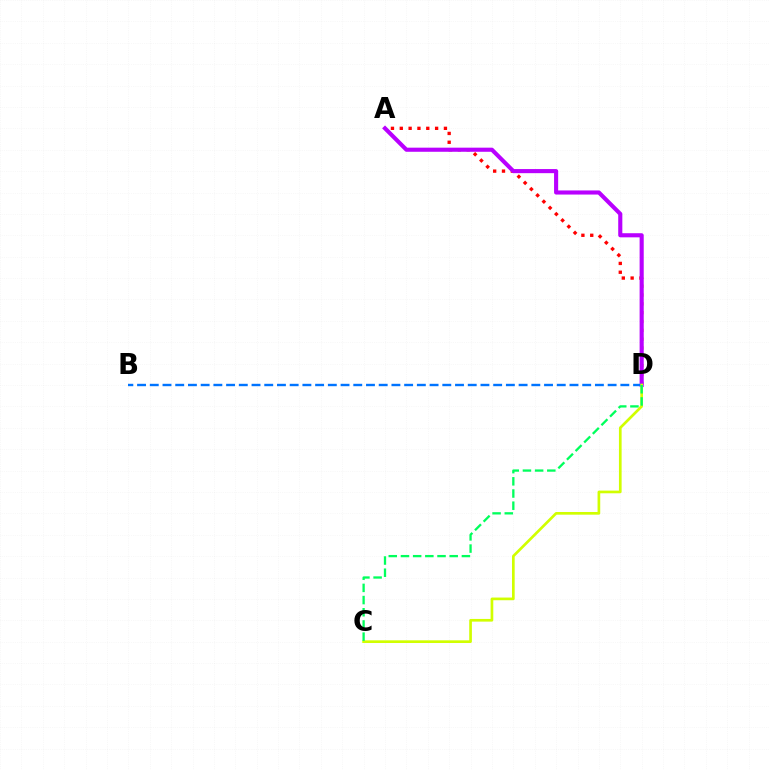{('A', 'D'): [{'color': '#ff0000', 'line_style': 'dotted', 'thickness': 2.4}, {'color': '#b900ff', 'line_style': 'solid', 'thickness': 2.96}], ('B', 'D'): [{'color': '#0074ff', 'line_style': 'dashed', 'thickness': 1.73}], ('C', 'D'): [{'color': '#d1ff00', 'line_style': 'solid', 'thickness': 1.93}, {'color': '#00ff5c', 'line_style': 'dashed', 'thickness': 1.66}]}